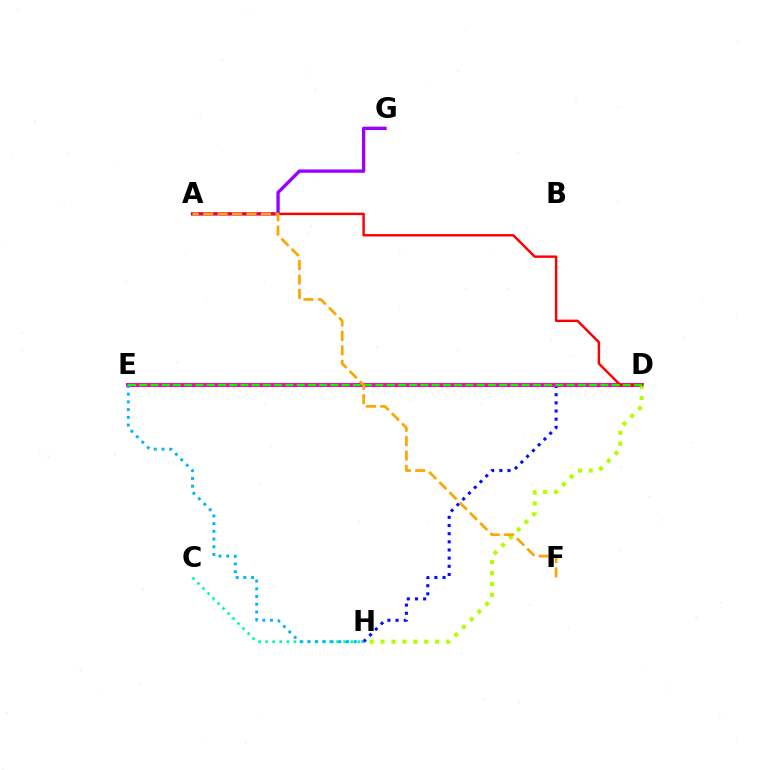{('D', 'H'): [{'color': '#0010ff', 'line_style': 'dotted', 'thickness': 2.22}, {'color': '#b3ff00', 'line_style': 'dotted', 'thickness': 2.97}], ('A', 'G'): [{'color': '#9b00ff', 'line_style': 'solid', 'thickness': 2.4}], ('D', 'E'): [{'color': '#ff00bd', 'line_style': 'solid', 'thickness': 2.88}, {'color': '#08ff00', 'line_style': 'dashed', 'thickness': 1.53}], ('A', 'D'): [{'color': '#ff0000', 'line_style': 'solid', 'thickness': 1.75}], ('C', 'H'): [{'color': '#00ff9d', 'line_style': 'dotted', 'thickness': 1.93}], ('E', 'H'): [{'color': '#00b5ff', 'line_style': 'dotted', 'thickness': 2.1}], ('A', 'F'): [{'color': '#ffa500', 'line_style': 'dashed', 'thickness': 1.96}]}